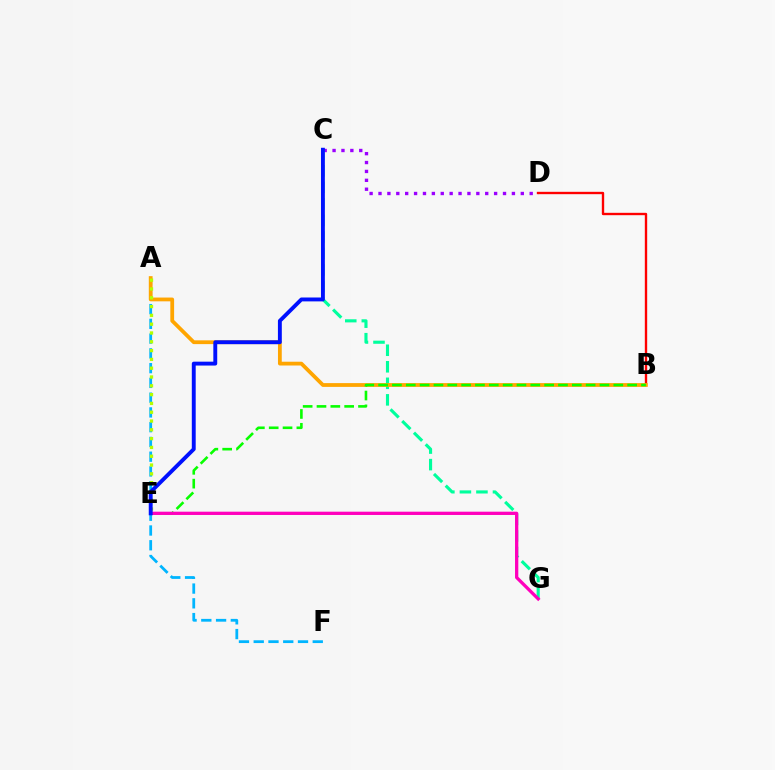{('C', 'D'): [{'color': '#9b00ff', 'line_style': 'dotted', 'thickness': 2.42}], ('B', 'D'): [{'color': '#ff0000', 'line_style': 'solid', 'thickness': 1.71}], ('C', 'G'): [{'color': '#00ff9d', 'line_style': 'dashed', 'thickness': 2.25}], ('A', 'F'): [{'color': '#00b5ff', 'line_style': 'dashed', 'thickness': 2.01}], ('A', 'B'): [{'color': '#ffa500', 'line_style': 'solid', 'thickness': 2.72}], ('B', 'E'): [{'color': '#08ff00', 'line_style': 'dashed', 'thickness': 1.88}], ('E', 'G'): [{'color': '#ff00bd', 'line_style': 'solid', 'thickness': 2.36}], ('A', 'E'): [{'color': '#b3ff00', 'line_style': 'dotted', 'thickness': 2.39}], ('C', 'E'): [{'color': '#0010ff', 'line_style': 'solid', 'thickness': 2.8}]}